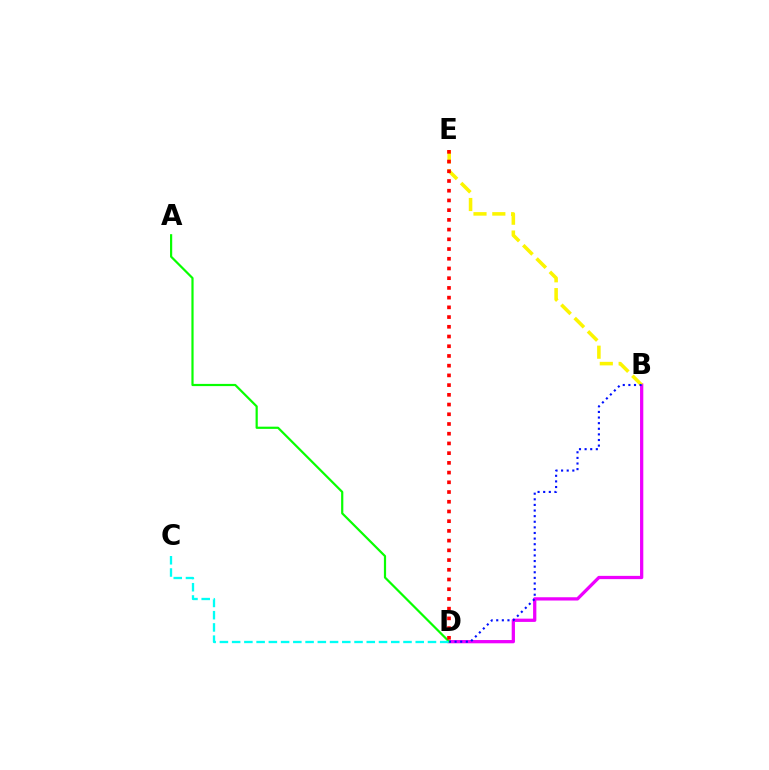{('B', 'D'): [{'color': '#ee00ff', 'line_style': 'solid', 'thickness': 2.35}, {'color': '#0010ff', 'line_style': 'dotted', 'thickness': 1.52}], ('B', 'E'): [{'color': '#fcf500', 'line_style': 'dashed', 'thickness': 2.56}], ('A', 'D'): [{'color': '#08ff00', 'line_style': 'solid', 'thickness': 1.59}], ('D', 'E'): [{'color': '#ff0000', 'line_style': 'dotted', 'thickness': 2.64}], ('C', 'D'): [{'color': '#00fff6', 'line_style': 'dashed', 'thickness': 1.66}]}